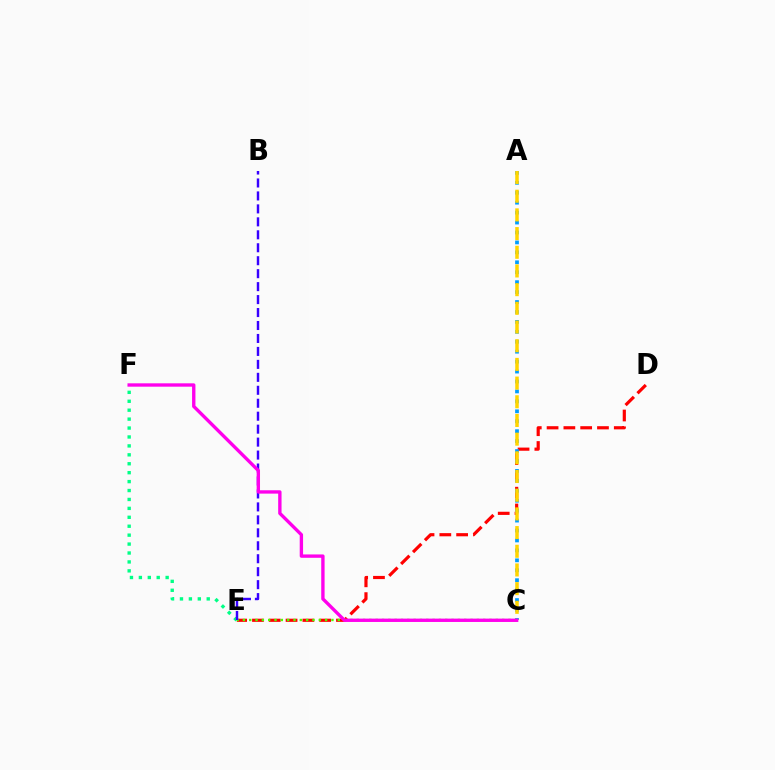{('D', 'E'): [{'color': '#ff0000', 'line_style': 'dashed', 'thickness': 2.28}], ('A', 'C'): [{'color': '#009eff', 'line_style': 'dotted', 'thickness': 2.7}, {'color': '#ffd500', 'line_style': 'dashed', 'thickness': 2.54}], ('C', 'E'): [{'color': '#4fff00', 'line_style': 'dotted', 'thickness': 1.72}], ('E', 'F'): [{'color': '#00ff86', 'line_style': 'dotted', 'thickness': 2.43}], ('B', 'E'): [{'color': '#3700ff', 'line_style': 'dashed', 'thickness': 1.76}], ('C', 'F'): [{'color': '#ff00ed', 'line_style': 'solid', 'thickness': 2.42}]}